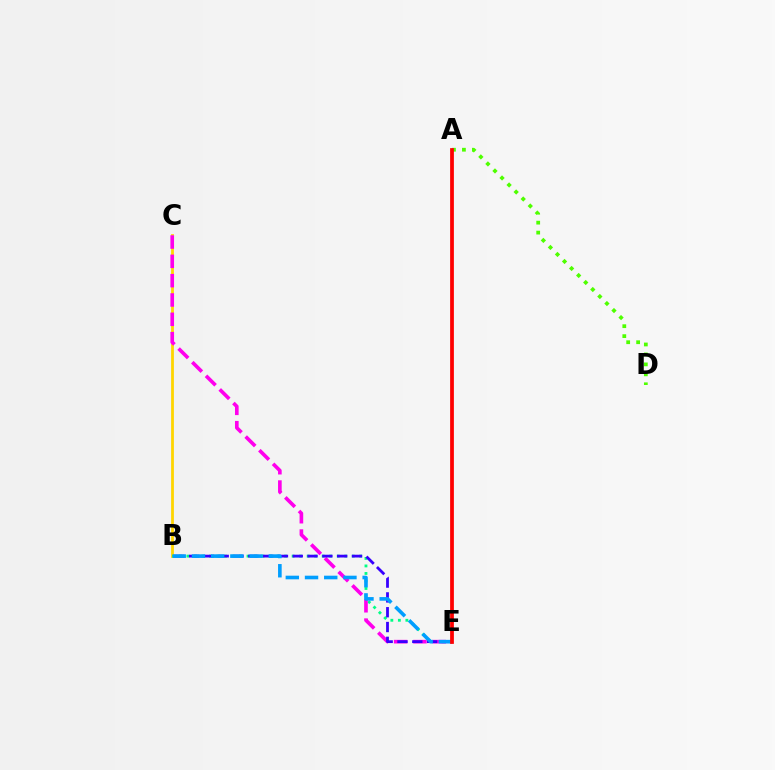{('A', 'D'): [{'color': '#4fff00', 'line_style': 'dotted', 'thickness': 2.7}], ('B', 'C'): [{'color': '#ffd500', 'line_style': 'solid', 'thickness': 2.0}], ('B', 'E'): [{'color': '#00ff86', 'line_style': 'dotted', 'thickness': 2.04}, {'color': '#3700ff', 'line_style': 'dashed', 'thickness': 2.01}, {'color': '#009eff', 'line_style': 'dashed', 'thickness': 2.61}], ('C', 'E'): [{'color': '#ff00ed', 'line_style': 'dashed', 'thickness': 2.62}], ('A', 'E'): [{'color': '#ff0000', 'line_style': 'solid', 'thickness': 2.7}]}